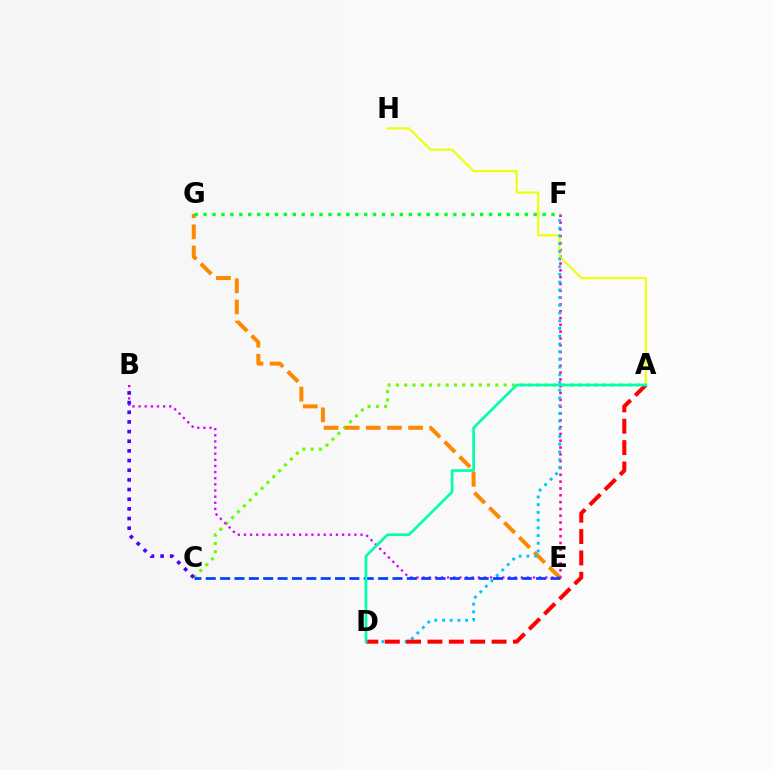{('E', 'F'): [{'color': '#ff00a0', 'line_style': 'dotted', 'thickness': 1.85}], ('A', 'C'): [{'color': '#66ff00', 'line_style': 'dotted', 'thickness': 2.25}], ('E', 'G'): [{'color': '#ff8800', 'line_style': 'dashed', 'thickness': 2.87}], ('B', 'E'): [{'color': '#d600ff', 'line_style': 'dotted', 'thickness': 1.67}], ('F', 'G'): [{'color': '#00ff27', 'line_style': 'dotted', 'thickness': 2.42}], ('A', 'H'): [{'color': '#eeff00', 'line_style': 'solid', 'thickness': 1.5}], ('D', 'F'): [{'color': '#00c7ff', 'line_style': 'dotted', 'thickness': 2.1}], ('A', 'D'): [{'color': '#ff0000', 'line_style': 'dashed', 'thickness': 2.9}, {'color': '#00ffaf', 'line_style': 'solid', 'thickness': 1.94}], ('C', 'E'): [{'color': '#003fff', 'line_style': 'dashed', 'thickness': 1.95}], ('B', 'C'): [{'color': '#4f00ff', 'line_style': 'dotted', 'thickness': 2.62}]}